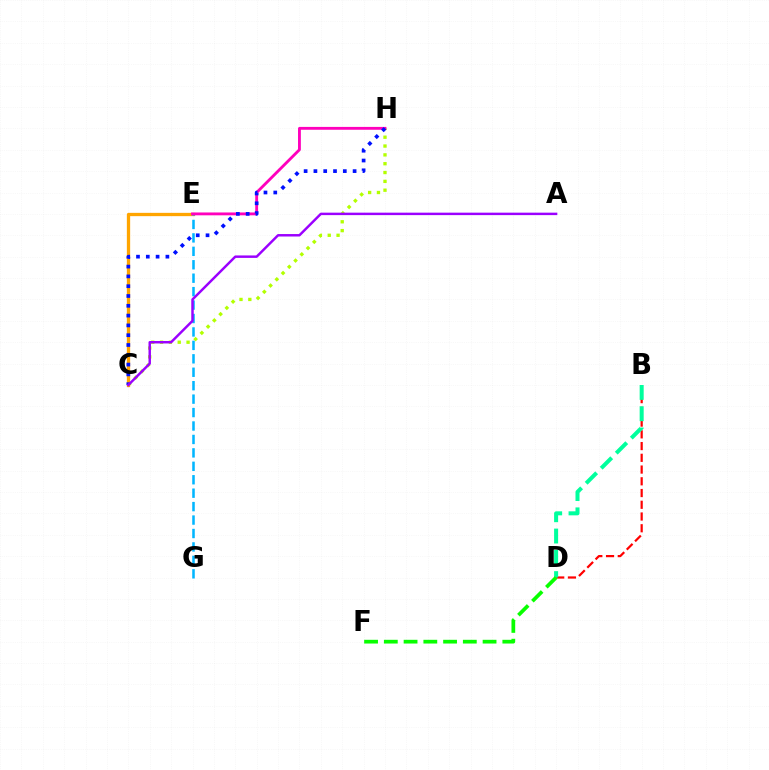{('C', 'H'): [{'color': '#b3ff00', 'line_style': 'dotted', 'thickness': 2.4}, {'color': '#0010ff', 'line_style': 'dotted', 'thickness': 2.66}], ('B', 'D'): [{'color': '#ff0000', 'line_style': 'dashed', 'thickness': 1.59}, {'color': '#00ff9d', 'line_style': 'dashed', 'thickness': 2.89}], ('C', 'E'): [{'color': '#ffa500', 'line_style': 'solid', 'thickness': 2.38}], ('D', 'F'): [{'color': '#08ff00', 'line_style': 'dashed', 'thickness': 2.68}], ('E', 'G'): [{'color': '#00b5ff', 'line_style': 'dashed', 'thickness': 1.83}], ('E', 'H'): [{'color': '#ff00bd', 'line_style': 'solid', 'thickness': 2.05}], ('A', 'C'): [{'color': '#9b00ff', 'line_style': 'solid', 'thickness': 1.77}]}